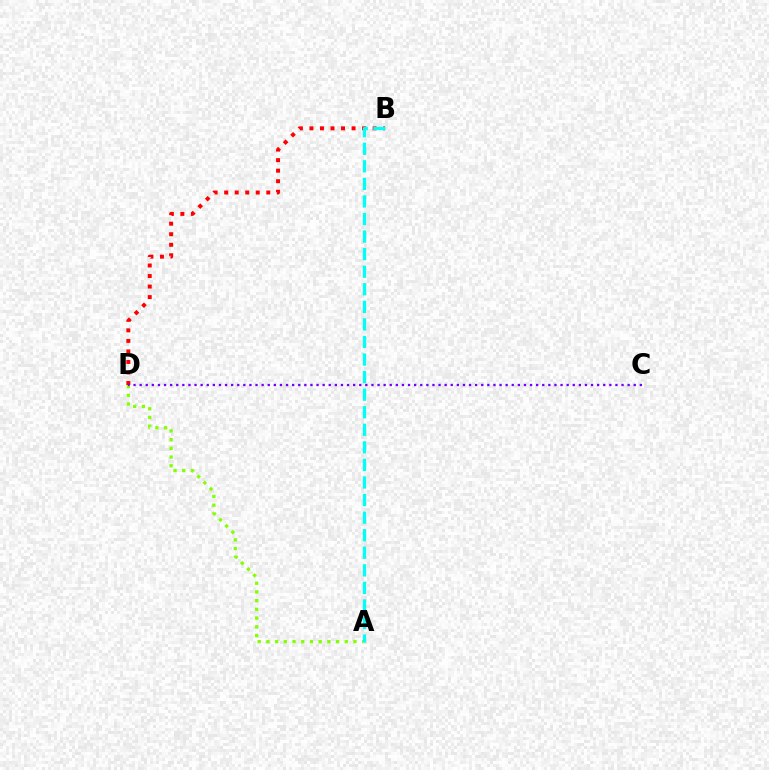{('A', 'D'): [{'color': '#84ff00', 'line_style': 'dotted', 'thickness': 2.37}], ('B', 'D'): [{'color': '#ff0000', 'line_style': 'dotted', 'thickness': 2.86}], ('C', 'D'): [{'color': '#7200ff', 'line_style': 'dotted', 'thickness': 1.66}], ('A', 'B'): [{'color': '#00fff6', 'line_style': 'dashed', 'thickness': 2.39}]}